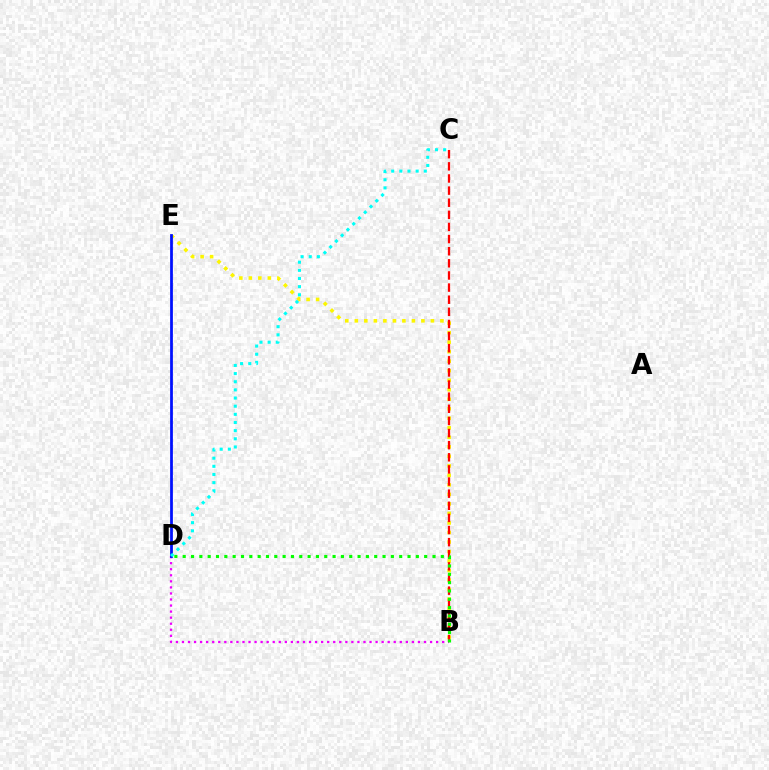{('B', 'E'): [{'color': '#fcf500', 'line_style': 'dotted', 'thickness': 2.59}], ('B', 'D'): [{'color': '#ee00ff', 'line_style': 'dotted', 'thickness': 1.64}, {'color': '#08ff00', 'line_style': 'dotted', 'thickness': 2.26}], ('D', 'E'): [{'color': '#0010ff', 'line_style': 'solid', 'thickness': 1.99}], ('B', 'C'): [{'color': '#ff0000', 'line_style': 'dashed', 'thickness': 1.65}], ('C', 'D'): [{'color': '#00fff6', 'line_style': 'dotted', 'thickness': 2.21}]}